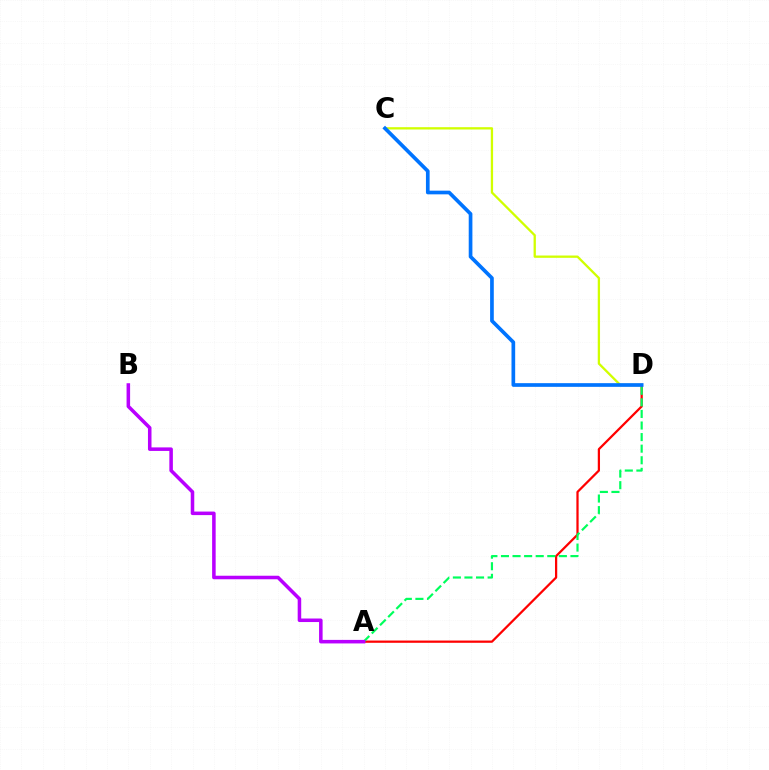{('A', 'D'): [{'color': '#ff0000', 'line_style': 'solid', 'thickness': 1.62}, {'color': '#00ff5c', 'line_style': 'dashed', 'thickness': 1.57}], ('C', 'D'): [{'color': '#d1ff00', 'line_style': 'solid', 'thickness': 1.66}, {'color': '#0074ff', 'line_style': 'solid', 'thickness': 2.65}], ('A', 'B'): [{'color': '#b900ff', 'line_style': 'solid', 'thickness': 2.54}]}